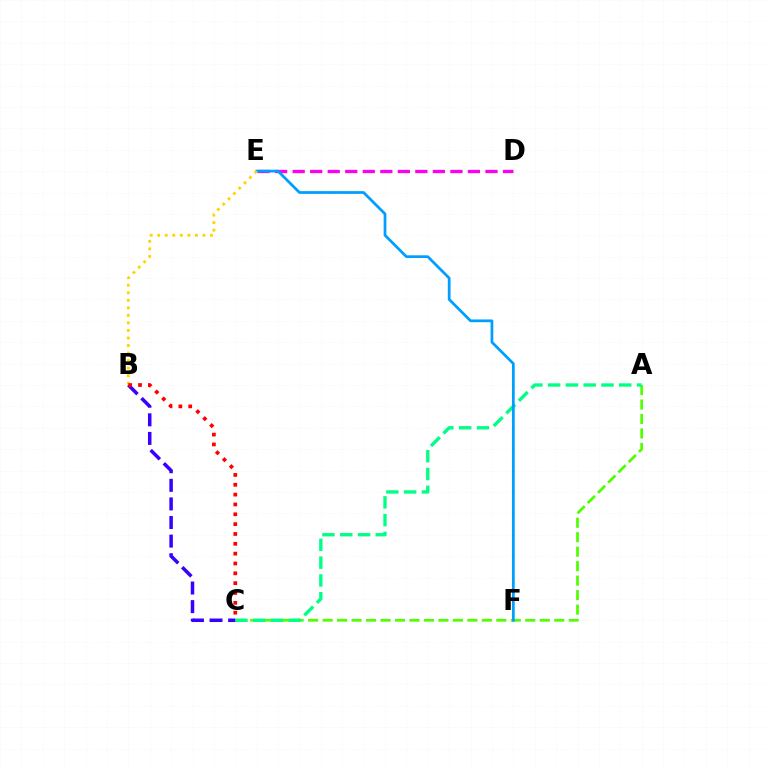{('A', 'C'): [{'color': '#4fff00', 'line_style': 'dashed', 'thickness': 1.97}, {'color': '#00ff86', 'line_style': 'dashed', 'thickness': 2.42}], ('D', 'E'): [{'color': '#ff00ed', 'line_style': 'dashed', 'thickness': 2.38}], ('E', 'F'): [{'color': '#009eff', 'line_style': 'solid', 'thickness': 1.97}], ('B', 'E'): [{'color': '#ffd500', 'line_style': 'dotted', 'thickness': 2.05}], ('B', 'C'): [{'color': '#3700ff', 'line_style': 'dashed', 'thickness': 2.53}, {'color': '#ff0000', 'line_style': 'dotted', 'thickness': 2.67}]}